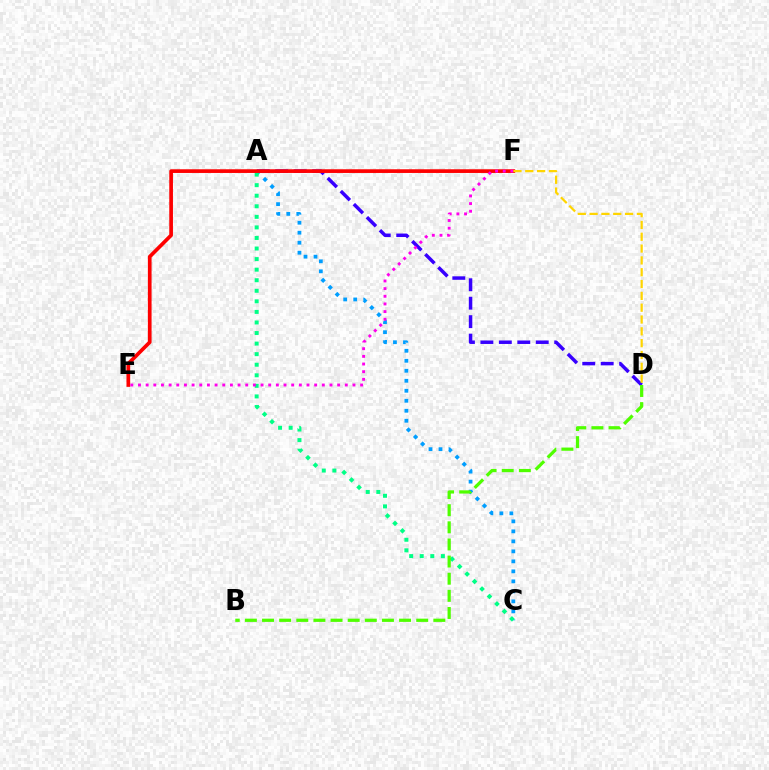{('A', 'D'): [{'color': '#3700ff', 'line_style': 'dashed', 'thickness': 2.51}], ('A', 'C'): [{'color': '#009eff', 'line_style': 'dotted', 'thickness': 2.72}, {'color': '#00ff86', 'line_style': 'dotted', 'thickness': 2.87}], ('E', 'F'): [{'color': '#ff0000', 'line_style': 'solid', 'thickness': 2.66}, {'color': '#ff00ed', 'line_style': 'dotted', 'thickness': 2.08}], ('B', 'D'): [{'color': '#4fff00', 'line_style': 'dashed', 'thickness': 2.33}], ('D', 'F'): [{'color': '#ffd500', 'line_style': 'dashed', 'thickness': 1.61}]}